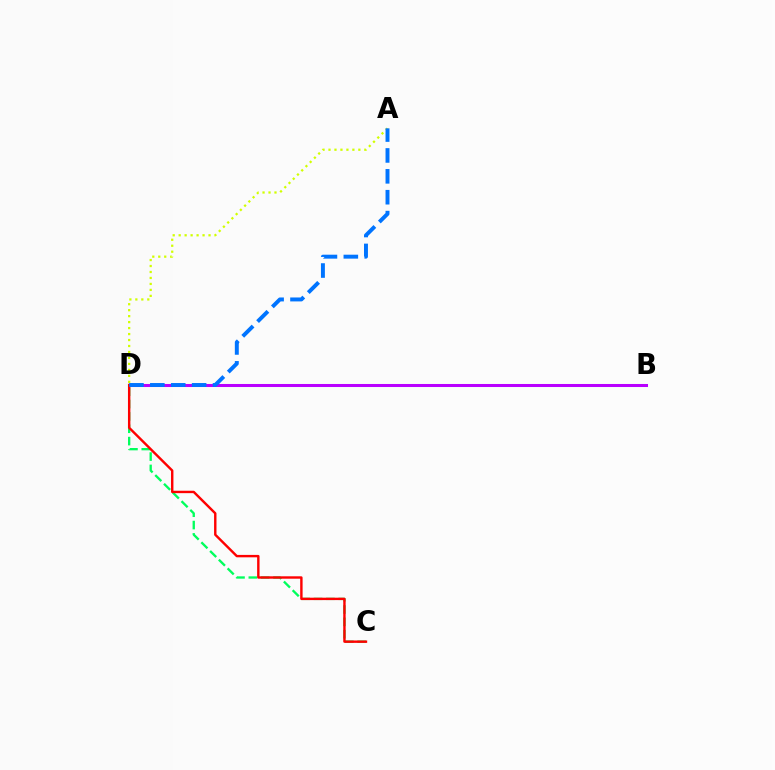{('B', 'D'): [{'color': '#b900ff', 'line_style': 'solid', 'thickness': 2.19}], ('C', 'D'): [{'color': '#00ff5c', 'line_style': 'dashed', 'thickness': 1.68}, {'color': '#ff0000', 'line_style': 'solid', 'thickness': 1.73}], ('A', 'D'): [{'color': '#d1ff00', 'line_style': 'dotted', 'thickness': 1.62}, {'color': '#0074ff', 'line_style': 'dashed', 'thickness': 2.84}]}